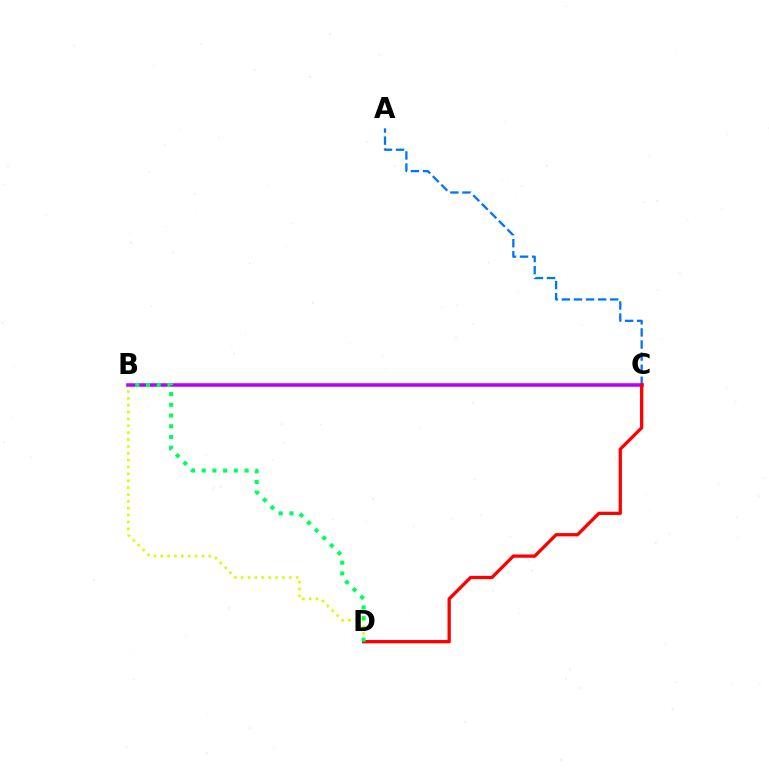{('B', 'D'): [{'color': '#d1ff00', 'line_style': 'dotted', 'thickness': 1.87}, {'color': '#00ff5c', 'line_style': 'dotted', 'thickness': 2.91}], ('A', 'C'): [{'color': '#0074ff', 'line_style': 'dashed', 'thickness': 1.64}], ('B', 'C'): [{'color': '#b900ff', 'line_style': 'solid', 'thickness': 2.55}], ('C', 'D'): [{'color': '#ff0000', 'line_style': 'solid', 'thickness': 2.36}]}